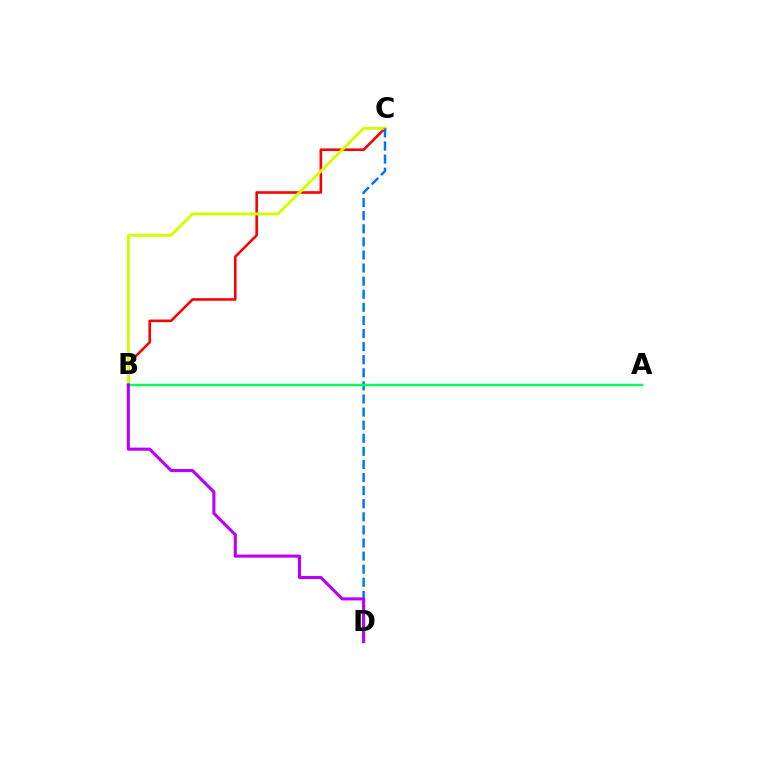{('B', 'C'): [{'color': '#ff0000', 'line_style': 'solid', 'thickness': 1.88}, {'color': '#d1ff00', 'line_style': 'solid', 'thickness': 2.08}], ('C', 'D'): [{'color': '#0074ff', 'line_style': 'dashed', 'thickness': 1.78}], ('A', 'B'): [{'color': '#00ff5c', 'line_style': 'solid', 'thickness': 1.77}], ('B', 'D'): [{'color': '#b900ff', 'line_style': 'solid', 'thickness': 2.23}]}